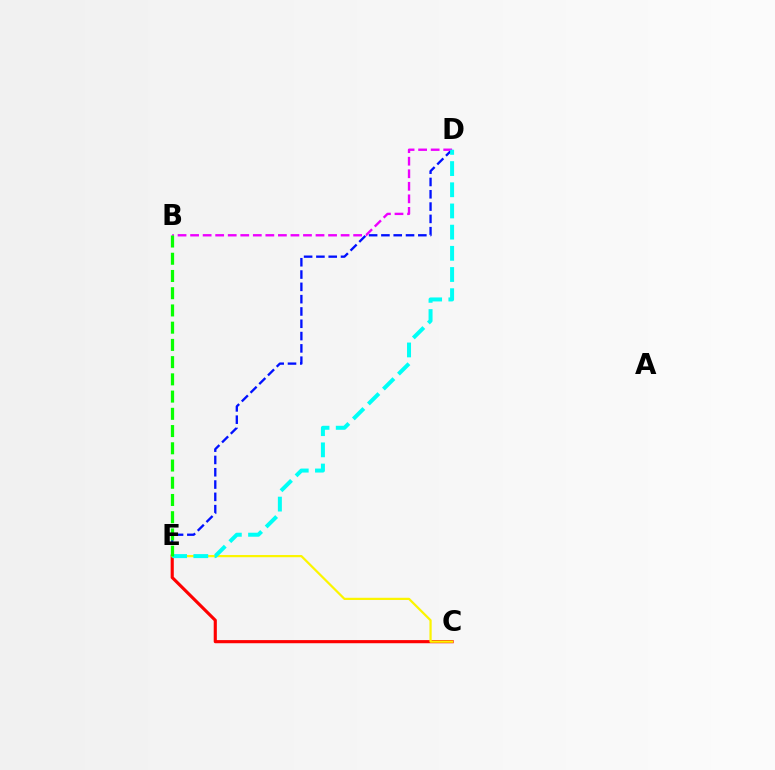{('D', 'E'): [{'color': '#0010ff', 'line_style': 'dashed', 'thickness': 1.67}, {'color': '#00fff6', 'line_style': 'dashed', 'thickness': 2.88}], ('C', 'E'): [{'color': '#ff0000', 'line_style': 'solid', 'thickness': 2.26}, {'color': '#fcf500', 'line_style': 'solid', 'thickness': 1.61}], ('B', 'D'): [{'color': '#ee00ff', 'line_style': 'dashed', 'thickness': 1.7}], ('B', 'E'): [{'color': '#08ff00', 'line_style': 'dashed', 'thickness': 2.34}]}